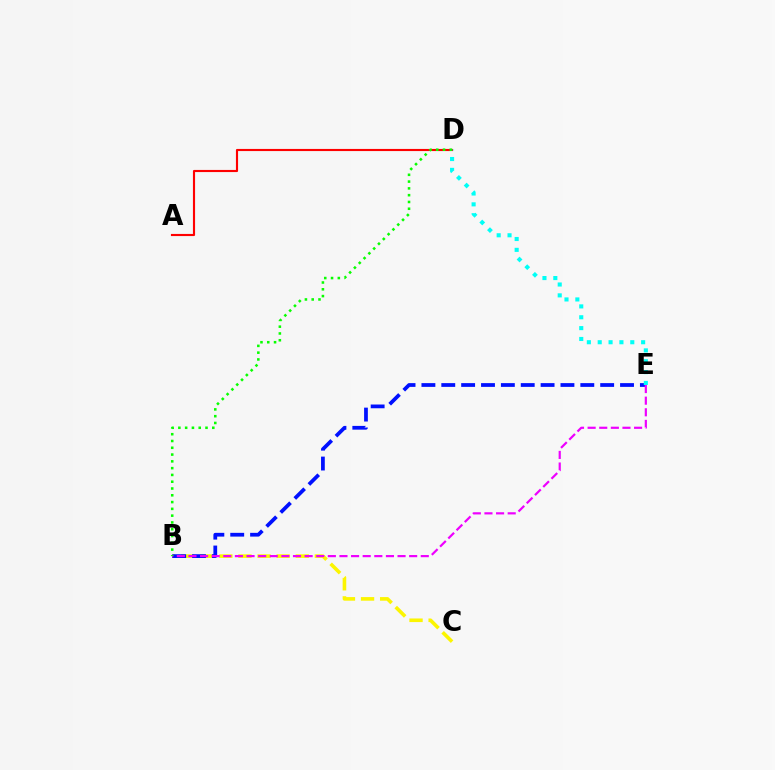{('A', 'D'): [{'color': '#ff0000', 'line_style': 'solid', 'thickness': 1.54}], ('B', 'C'): [{'color': '#fcf500', 'line_style': 'dashed', 'thickness': 2.59}], ('B', 'E'): [{'color': '#0010ff', 'line_style': 'dashed', 'thickness': 2.7}, {'color': '#ee00ff', 'line_style': 'dashed', 'thickness': 1.58}], ('D', 'E'): [{'color': '#00fff6', 'line_style': 'dotted', 'thickness': 2.95}], ('B', 'D'): [{'color': '#08ff00', 'line_style': 'dotted', 'thickness': 1.84}]}